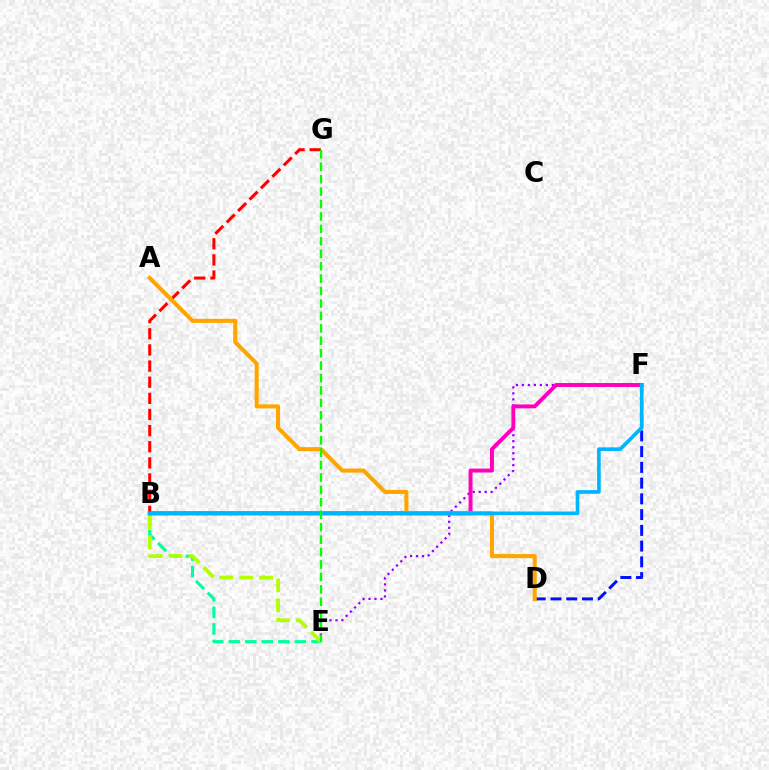{('B', 'G'): [{'color': '#ff0000', 'line_style': 'dashed', 'thickness': 2.19}], ('D', 'F'): [{'color': '#0010ff', 'line_style': 'dashed', 'thickness': 2.14}], ('E', 'F'): [{'color': '#9b00ff', 'line_style': 'dotted', 'thickness': 1.63}], ('B', 'E'): [{'color': '#00ff9d', 'line_style': 'dashed', 'thickness': 2.25}, {'color': '#b3ff00', 'line_style': 'dashed', 'thickness': 2.7}], ('B', 'F'): [{'color': '#ff00bd', 'line_style': 'solid', 'thickness': 2.83}, {'color': '#00b5ff', 'line_style': 'solid', 'thickness': 2.63}], ('A', 'D'): [{'color': '#ffa500', 'line_style': 'solid', 'thickness': 2.93}], ('E', 'G'): [{'color': '#08ff00', 'line_style': 'dashed', 'thickness': 1.69}]}